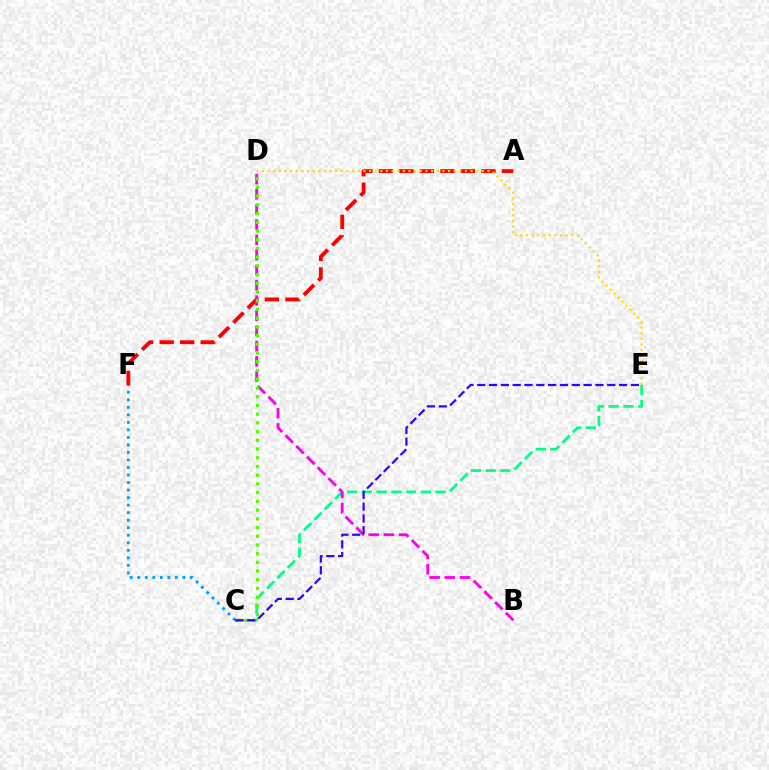{('C', 'E'): [{'color': '#00ff86', 'line_style': 'dashed', 'thickness': 2.0}, {'color': '#3700ff', 'line_style': 'dashed', 'thickness': 1.61}], ('A', 'F'): [{'color': '#ff0000', 'line_style': 'dashed', 'thickness': 2.78}], ('C', 'F'): [{'color': '#009eff', 'line_style': 'dotted', 'thickness': 2.04}], ('B', 'D'): [{'color': '#ff00ed', 'line_style': 'dashed', 'thickness': 2.06}], ('C', 'D'): [{'color': '#4fff00', 'line_style': 'dotted', 'thickness': 2.37}], ('D', 'E'): [{'color': '#ffd500', 'line_style': 'dotted', 'thickness': 1.53}]}